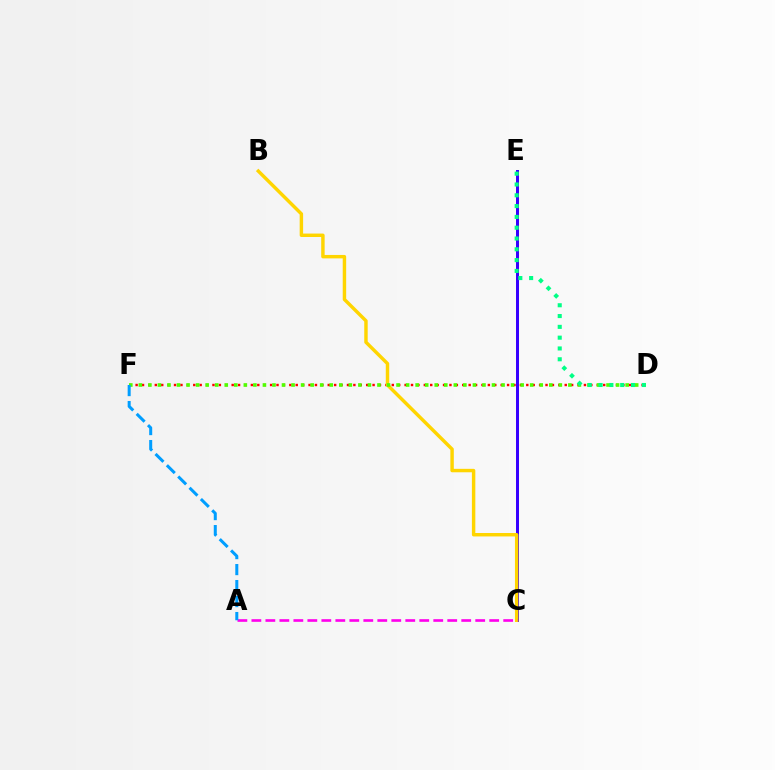{('C', 'E'): [{'color': '#3700ff', 'line_style': 'solid', 'thickness': 2.15}], ('D', 'F'): [{'color': '#ff0000', 'line_style': 'dotted', 'thickness': 1.74}, {'color': '#4fff00', 'line_style': 'dotted', 'thickness': 2.59}], ('B', 'C'): [{'color': '#ffd500', 'line_style': 'solid', 'thickness': 2.48}], ('A', 'C'): [{'color': '#ff00ed', 'line_style': 'dashed', 'thickness': 1.9}], ('A', 'F'): [{'color': '#009eff', 'line_style': 'dashed', 'thickness': 2.17}], ('D', 'E'): [{'color': '#00ff86', 'line_style': 'dotted', 'thickness': 2.94}]}